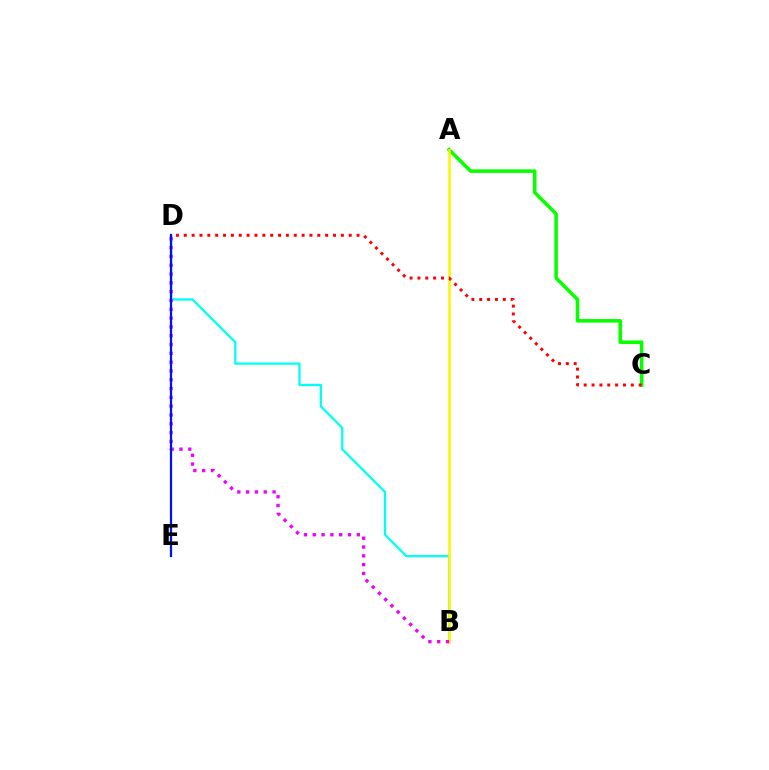{('B', 'D'): [{'color': '#00fff6', 'line_style': 'solid', 'thickness': 1.62}, {'color': '#ee00ff', 'line_style': 'dotted', 'thickness': 2.39}], ('A', 'C'): [{'color': '#08ff00', 'line_style': 'solid', 'thickness': 2.56}], ('A', 'B'): [{'color': '#fcf500', 'line_style': 'solid', 'thickness': 1.85}], ('D', 'E'): [{'color': '#0010ff', 'line_style': 'solid', 'thickness': 1.61}], ('C', 'D'): [{'color': '#ff0000', 'line_style': 'dotted', 'thickness': 2.13}]}